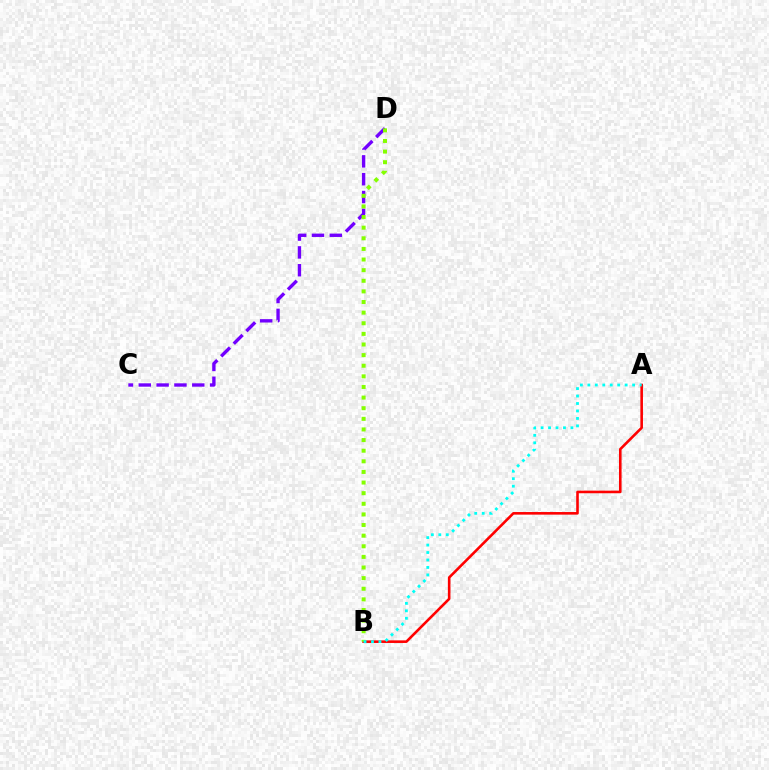{('C', 'D'): [{'color': '#7200ff', 'line_style': 'dashed', 'thickness': 2.42}], ('A', 'B'): [{'color': '#ff0000', 'line_style': 'solid', 'thickness': 1.87}, {'color': '#00fff6', 'line_style': 'dotted', 'thickness': 2.03}], ('B', 'D'): [{'color': '#84ff00', 'line_style': 'dotted', 'thickness': 2.89}]}